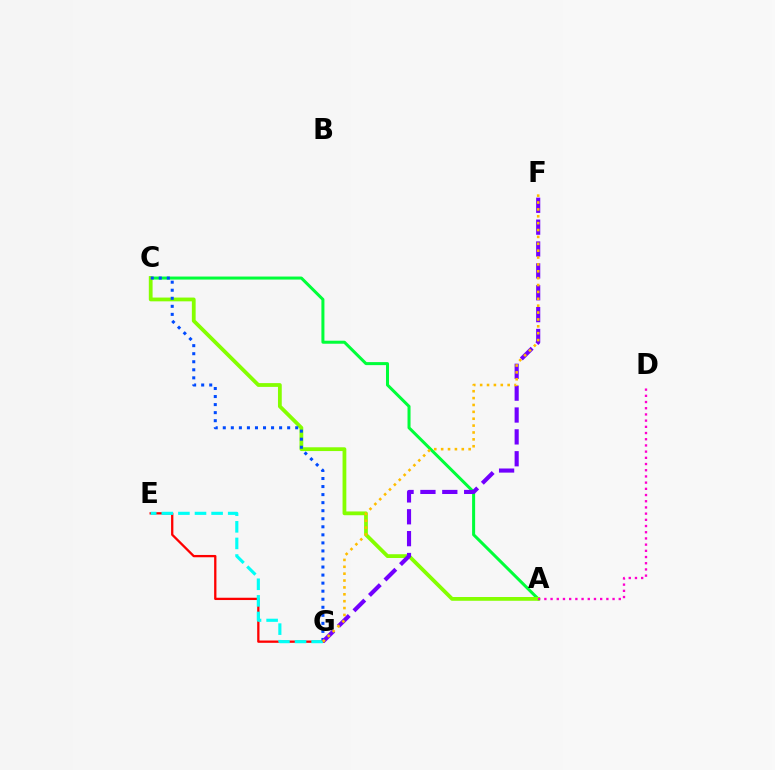{('A', 'C'): [{'color': '#00ff39', 'line_style': 'solid', 'thickness': 2.17}, {'color': '#84ff00', 'line_style': 'solid', 'thickness': 2.72}], ('E', 'G'): [{'color': '#ff0000', 'line_style': 'solid', 'thickness': 1.66}, {'color': '#00fff6', 'line_style': 'dashed', 'thickness': 2.25}], ('C', 'G'): [{'color': '#004bff', 'line_style': 'dotted', 'thickness': 2.19}], ('A', 'D'): [{'color': '#ff00cf', 'line_style': 'dotted', 'thickness': 1.68}], ('F', 'G'): [{'color': '#7200ff', 'line_style': 'dashed', 'thickness': 2.97}, {'color': '#ffbd00', 'line_style': 'dotted', 'thickness': 1.87}]}